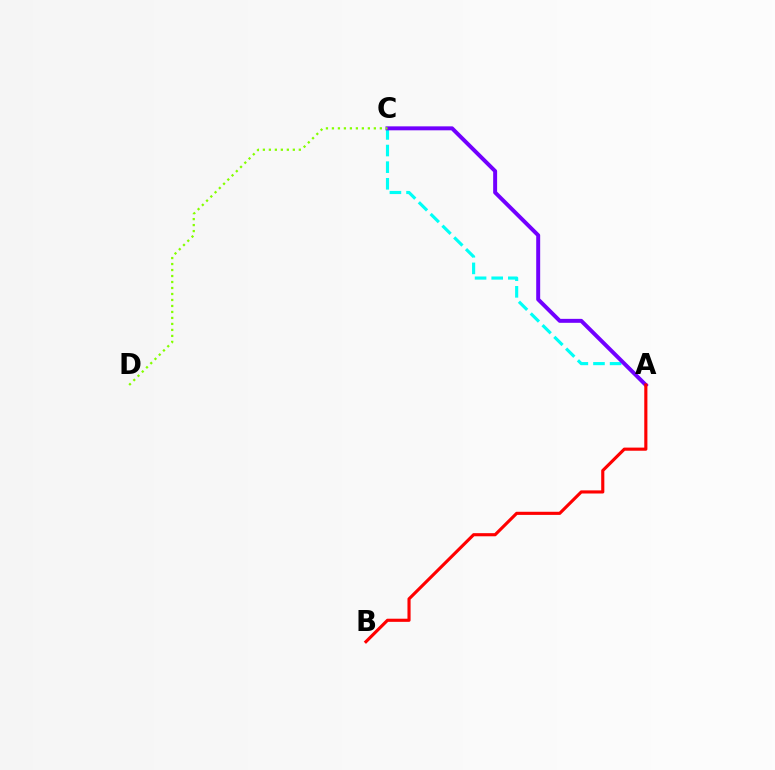{('A', 'C'): [{'color': '#00fff6', 'line_style': 'dashed', 'thickness': 2.26}, {'color': '#7200ff', 'line_style': 'solid', 'thickness': 2.85}], ('C', 'D'): [{'color': '#84ff00', 'line_style': 'dotted', 'thickness': 1.63}], ('A', 'B'): [{'color': '#ff0000', 'line_style': 'solid', 'thickness': 2.25}]}